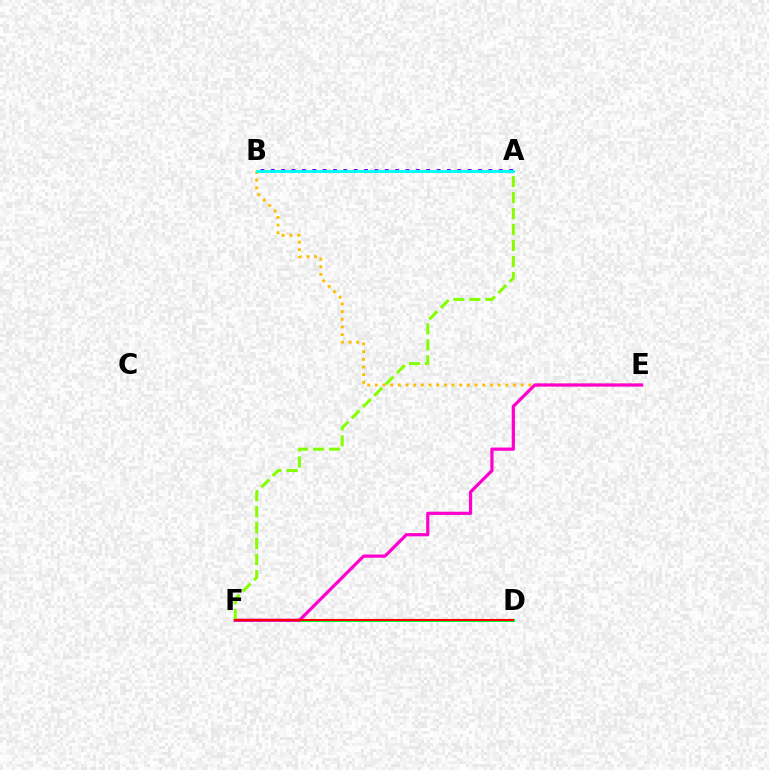{('A', 'B'): [{'color': '#7200ff', 'line_style': 'dotted', 'thickness': 2.81}, {'color': '#00fff6', 'line_style': 'solid', 'thickness': 2.05}], ('D', 'F'): [{'color': '#004bff', 'line_style': 'dotted', 'thickness': 1.82}, {'color': '#00ff39', 'line_style': 'solid', 'thickness': 2.17}, {'color': '#ff0000', 'line_style': 'solid', 'thickness': 1.5}], ('B', 'E'): [{'color': '#ffbd00', 'line_style': 'dotted', 'thickness': 2.09}], ('E', 'F'): [{'color': '#ff00cf', 'line_style': 'solid', 'thickness': 2.31}], ('A', 'F'): [{'color': '#84ff00', 'line_style': 'dashed', 'thickness': 2.17}]}